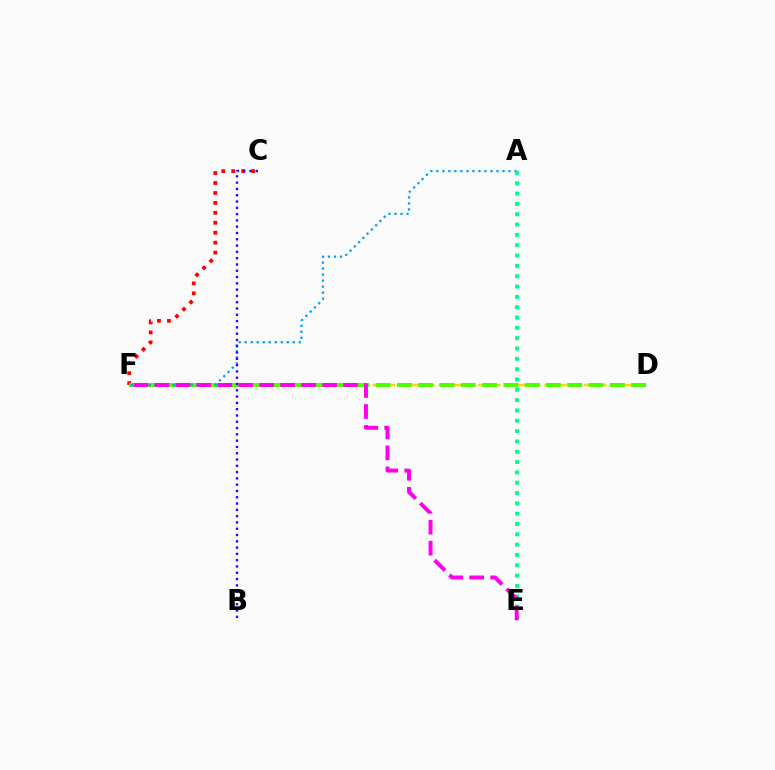{('D', 'F'): [{'color': '#ffd500', 'line_style': 'dashed', 'thickness': 1.79}, {'color': '#4fff00', 'line_style': 'dashed', 'thickness': 2.89}], ('C', 'F'): [{'color': '#ff0000', 'line_style': 'dotted', 'thickness': 2.7}], ('A', 'F'): [{'color': '#009eff', 'line_style': 'dotted', 'thickness': 1.63}], ('A', 'E'): [{'color': '#00ff86', 'line_style': 'dotted', 'thickness': 2.81}], ('B', 'C'): [{'color': '#3700ff', 'line_style': 'dotted', 'thickness': 1.71}], ('E', 'F'): [{'color': '#ff00ed', 'line_style': 'dashed', 'thickness': 2.85}]}